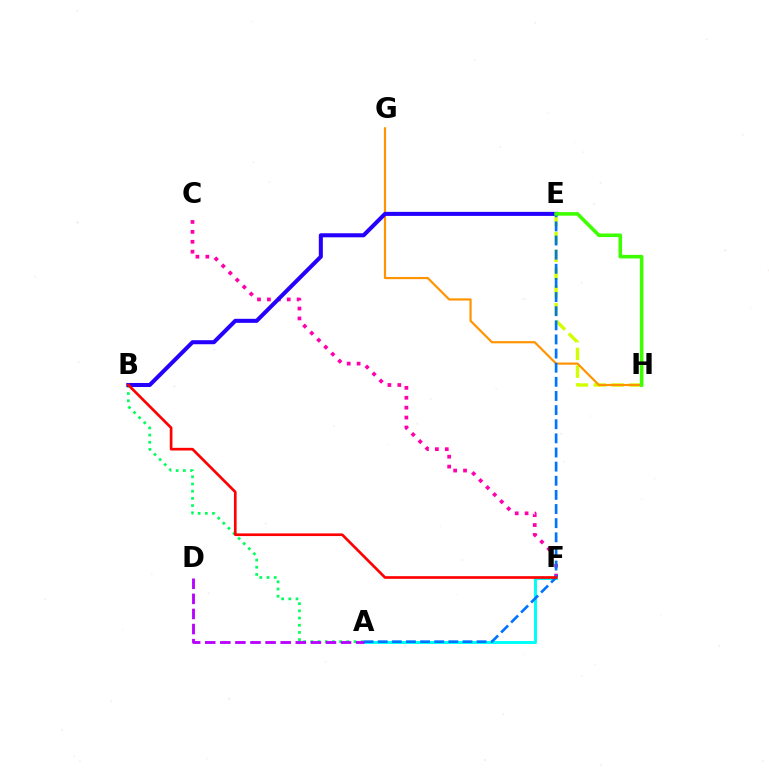{('C', 'F'): [{'color': '#ff00ac', 'line_style': 'dotted', 'thickness': 2.69}], ('E', 'H'): [{'color': '#d1ff00', 'line_style': 'dashed', 'thickness': 2.42}, {'color': '#3dff00', 'line_style': 'solid', 'thickness': 2.57}], ('A', 'B'): [{'color': '#00ff5c', 'line_style': 'dotted', 'thickness': 1.96}], ('G', 'H'): [{'color': '#ff9400', 'line_style': 'solid', 'thickness': 1.58}], ('A', 'F'): [{'color': '#00fff6', 'line_style': 'solid', 'thickness': 2.18}], ('B', 'E'): [{'color': '#2500ff', 'line_style': 'solid', 'thickness': 2.91}], ('A', 'E'): [{'color': '#0074ff', 'line_style': 'dashed', 'thickness': 1.92}], ('B', 'F'): [{'color': '#ff0000', 'line_style': 'solid', 'thickness': 1.92}], ('A', 'D'): [{'color': '#b900ff', 'line_style': 'dashed', 'thickness': 2.05}]}